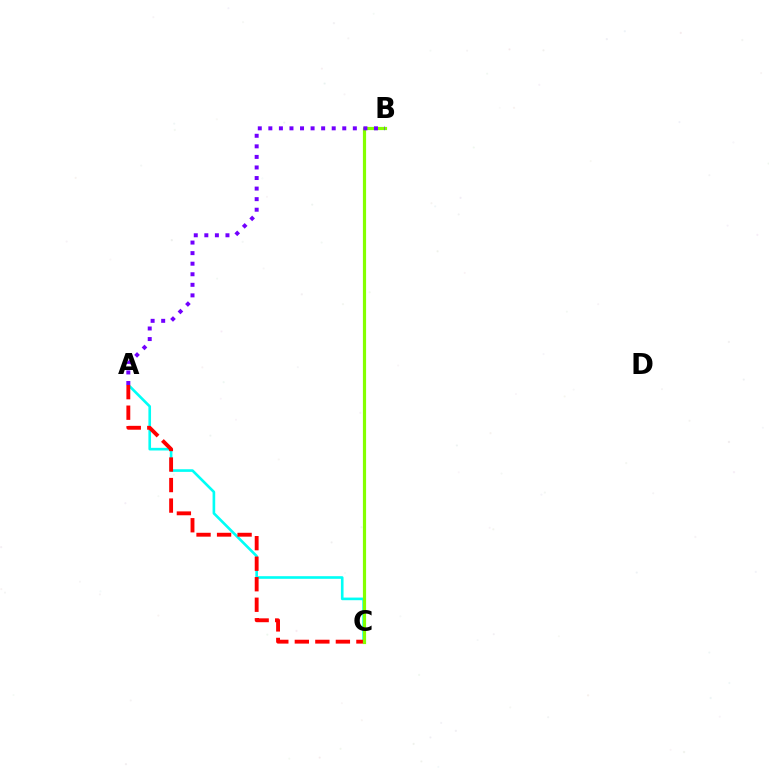{('A', 'C'): [{'color': '#00fff6', 'line_style': 'solid', 'thickness': 1.9}, {'color': '#ff0000', 'line_style': 'dashed', 'thickness': 2.79}], ('B', 'C'): [{'color': '#84ff00', 'line_style': 'solid', 'thickness': 2.29}], ('A', 'B'): [{'color': '#7200ff', 'line_style': 'dotted', 'thickness': 2.87}]}